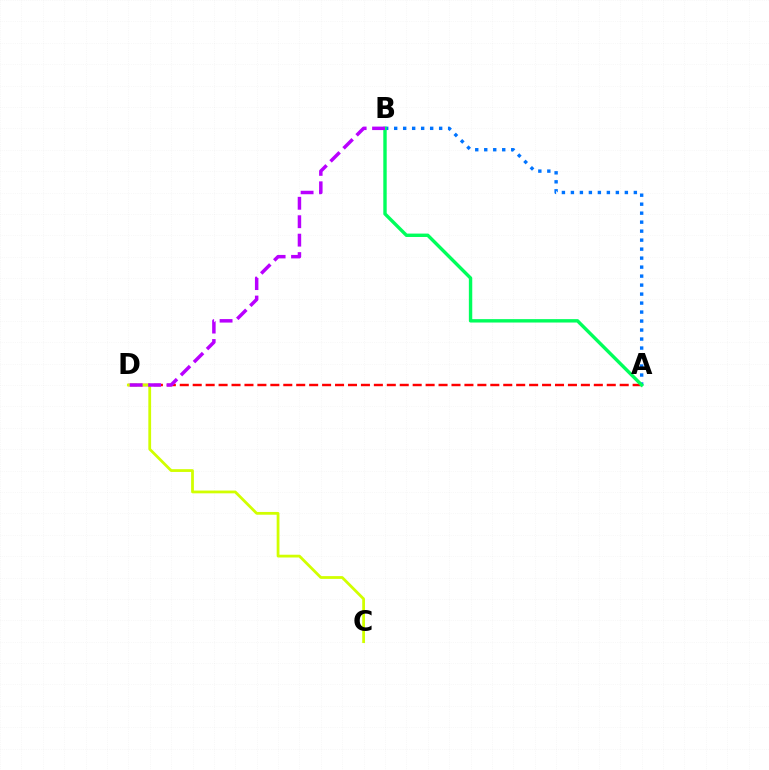{('A', 'D'): [{'color': '#ff0000', 'line_style': 'dashed', 'thickness': 1.76}], ('A', 'B'): [{'color': '#0074ff', 'line_style': 'dotted', 'thickness': 2.44}, {'color': '#00ff5c', 'line_style': 'solid', 'thickness': 2.45}], ('C', 'D'): [{'color': '#d1ff00', 'line_style': 'solid', 'thickness': 2.0}], ('B', 'D'): [{'color': '#b900ff', 'line_style': 'dashed', 'thickness': 2.5}]}